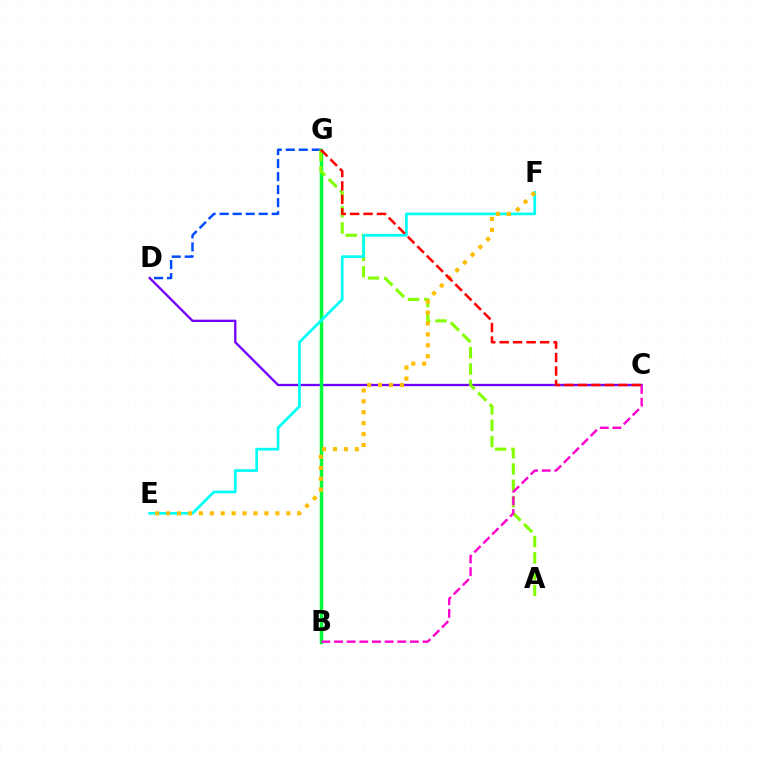{('D', 'G'): [{'color': '#004bff', 'line_style': 'dashed', 'thickness': 1.77}], ('C', 'D'): [{'color': '#7200ff', 'line_style': 'solid', 'thickness': 1.67}], ('B', 'G'): [{'color': '#00ff39', 'line_style': 'solid', 'thickness': 2.52}], ('A', 'G'): [{'color': '#84ff00', 'line_style': 'dashed', 'thickness': 2.21}], ('E', 'F'): [{'color': '#00fff6', 'line_style': 'solid', 'thickness': 1.95}, {'color': '#ffbd00', 'line_style': 'dotted', 'thickness': 2.97}], ('B', 'C'): [{'color': '#ff00cf', 'line_style': 'dashed', 'thickness': 1.72}], ('C', 'G'): [{'color': '#ff0000', 'line_style': 'dashed', 'thickness': 1.83}]}